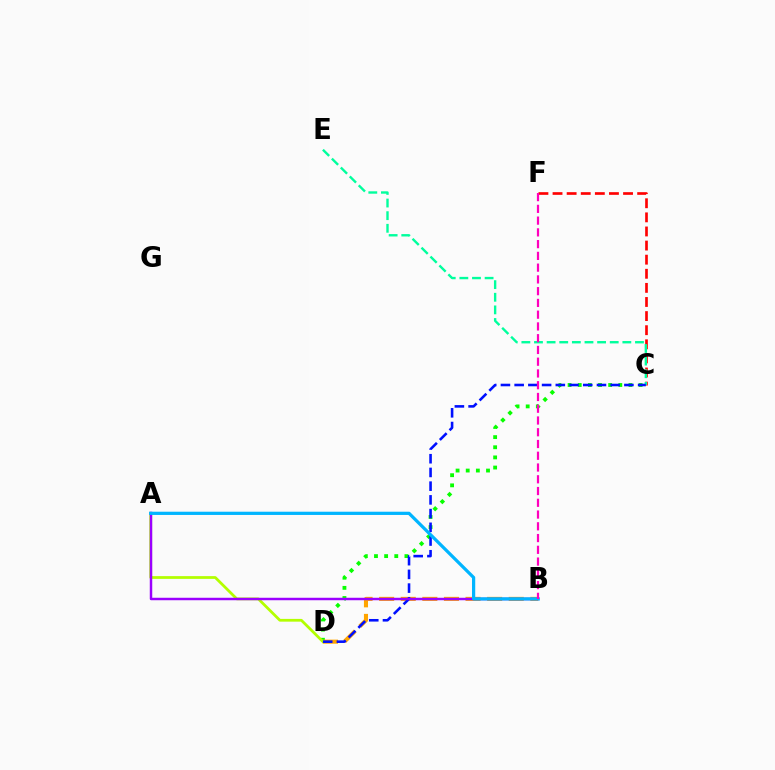{('C', 'D'): [{'color': '#08ff00', 'line_style': 'dotted', 'thickness': 2.76}, {'color': '#0010ff', 'line_style': 'dashed', 'thickness': 1.86}], ('C', 'F'): [{'color': '#ff0000', 'line_style': 'dashed', 'thickness': 1.92}], ('B', 'D'): [{'color': '#ffa500', 'line_style': 'dashed', 'thickness': 2.93}], ('A', 'D'): [{'color': '#b3ff00', 'line_style': 'solid', 'thickness': 1.99}], ('C', 'E'): [{'color': '#00ff9d', 'line_style': 'dashed', 'thickness': 1.71}], ('A', 'B'): [{'color': '#9b00ff', 'line_style': 'solid', 'thickness': 1.78}, {'color': '#00b5ff', 'line_style': 'solid', 'thickness': 2.33}], ('B', 'F'): [{'color': '#ff00bd', 'line_style': 'dashed', 'thickness': 1.6}]}